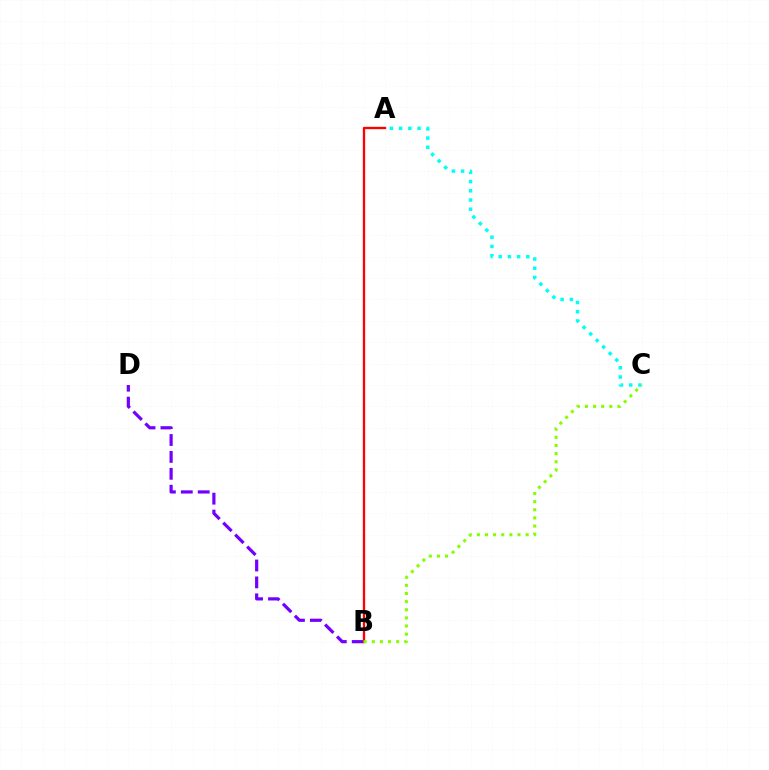{('B', 'D'): [{'color': '#7200ff', 'line_style': 'dashed', 'thickness': 2.3}], ('A', 'C'): [{'color': '#00fff6', 'line_style': 'dotted', 'thickness': 2.5}], ('A', 'B'): [{'color': '#ff0000', 'line_style': 'solid', 'thickness': 1.68}], ('B', 'C'): [{'color': '#84ff00', 'line_style': 'dotted', 'thickness': 2.21}]}